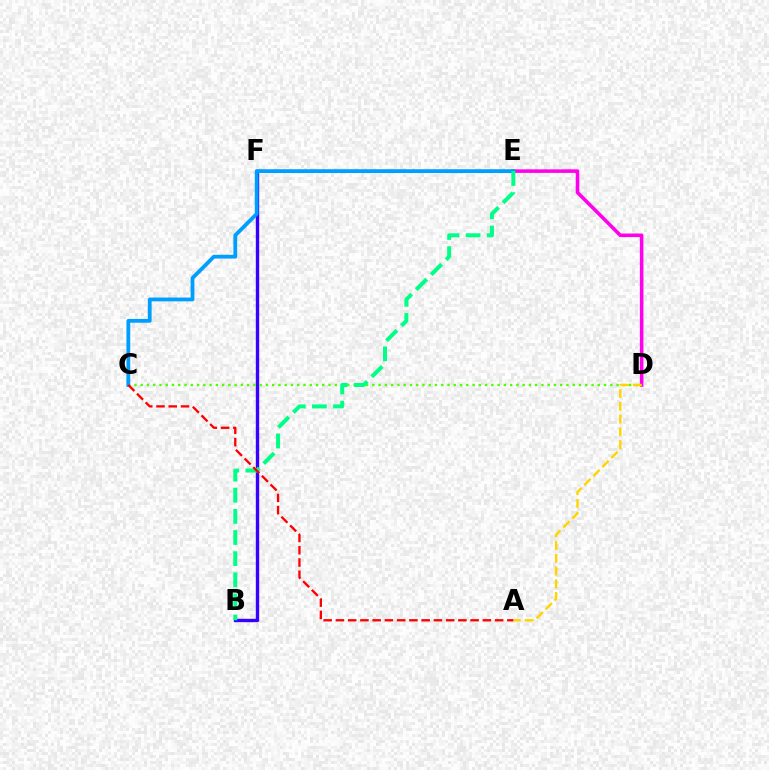{('B', 'F'): [{'color': '#3700ff', 'line_style': 'solid', 'thickness': 2.42}], ('D', 'E'): [{'color': '#ff00ed', 'line_style': 'solid', 'thickness': 2.56}], ('C', 'D'): [{'color': '#4fff00', 'line_style': 'dotted', 'thickness': 1.7}], ('C', 'E'): [{'color': '#009eff', 'line_style': 'solid', 'thickness': 2.73}], ('B', 'E'): [{'color': '#00ff86', 'line_style': 'dashed', 'thickness': 2.87}], ('A', 'D'): [{'color': '#ffd500', 'line_style': 'dashed', 'thickness': 1.73}], ('A', 'C'): [{'color': '#ff0000', 'line_style': 'dashed', 'thickness': 1.66}]}